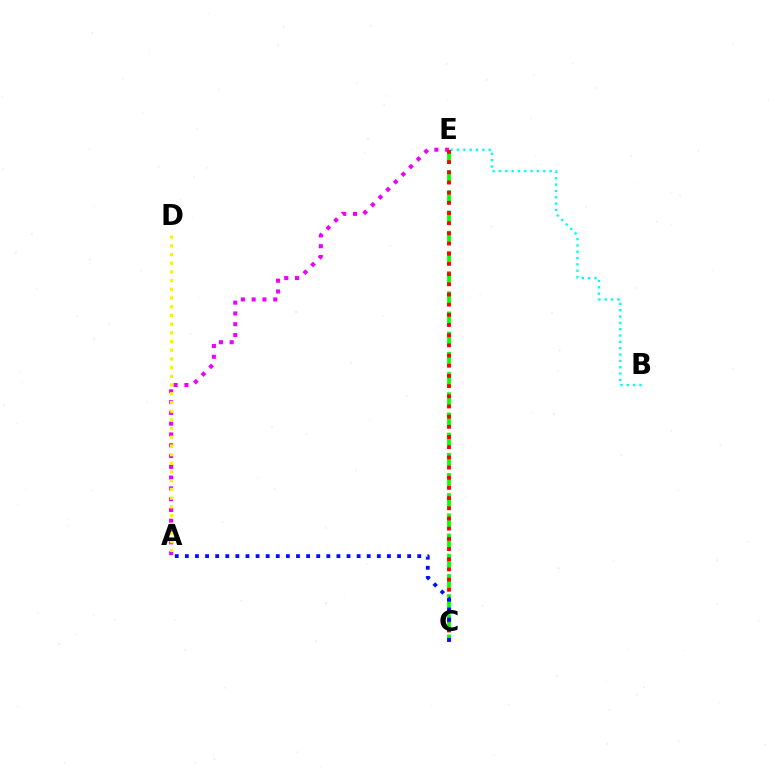{('A', 'E'): [{'color': '#ee00ff', 'line_style': 'dotted', 'thickness': 2.93}], ('A', 'D'): [{'color': '#fcf500', 'line_style': 'dotted', 'thickness': 2.36}], ('C', 'E'): [{'color': '#08ff00', 'line_style': 'dashed', 'thickness': 2.74}, {'color': '#ff0000', 'line_style': 'dotted', 'thickness': 2.77}], ('B', 'E'): [{'color': '#00fff6', 'line_style': 'dotted', 'thickness': 1.72}], ('A', 'C'): [{'color': '#0010ff', 'line_style': 'dotted', 'thickness': 2.75}]}